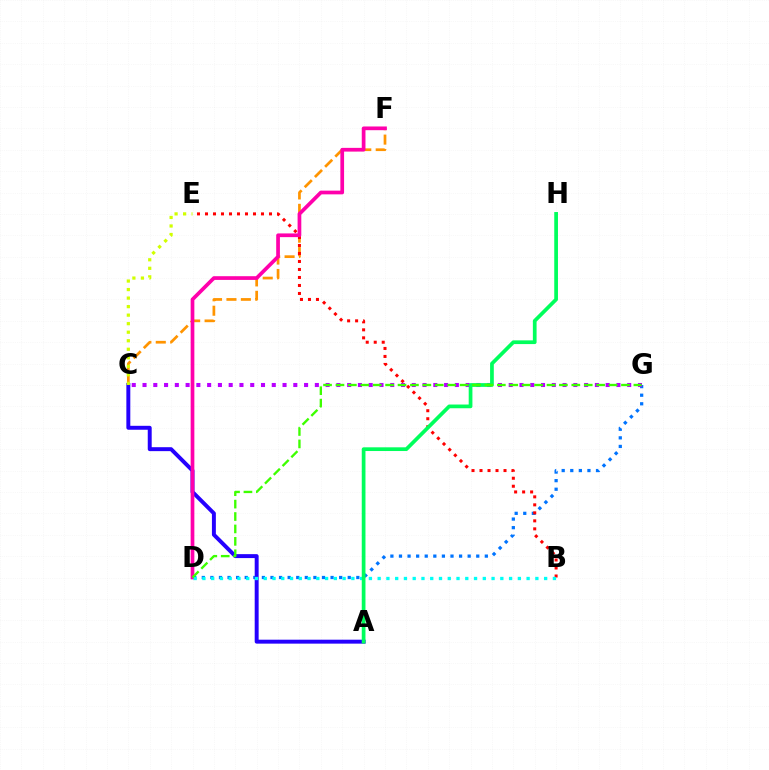{('D', 'G'): [{'color': '#0074ff', 'line_style': 'dotted', 'thickness': 2.33}, {'color': '#3dff00', 'line_style': 'dashed', 'thickness': 1.69}], ('C', 'F'): [{'color': '#ff9400', 'line_style': 'dashed', 'thickness': 1.96}], ('B', 'E'): [{'color': '#ff0000', 'line_style': 'dotted', 'thickness': 2.17}], ('A', 'C'): [{'color': '#2500ff', 'line_style': 'solid', 'thickness': 2.84}], ('D', 'F'): [{'color': '#ff00ac', 'line_style': 'solid', 'thickness': 2.67}], ('C', 'G'): [{'color': '#b900ff', 'line_style': 'dotted', 'thickness': 2.93}], ('B', 'D'): [{'color': '#00fff6', 'line_style': 'dotted', 'thickness': 2.38}], ('A', 'H'): [{'color': '#00ff5c', 'line_style': 'solid', 'thickness': 2.68}], ('C', 'E'): [{'color': '#d1ff00', 'line_style': 'dotted', 'thickness': 2.32}]}